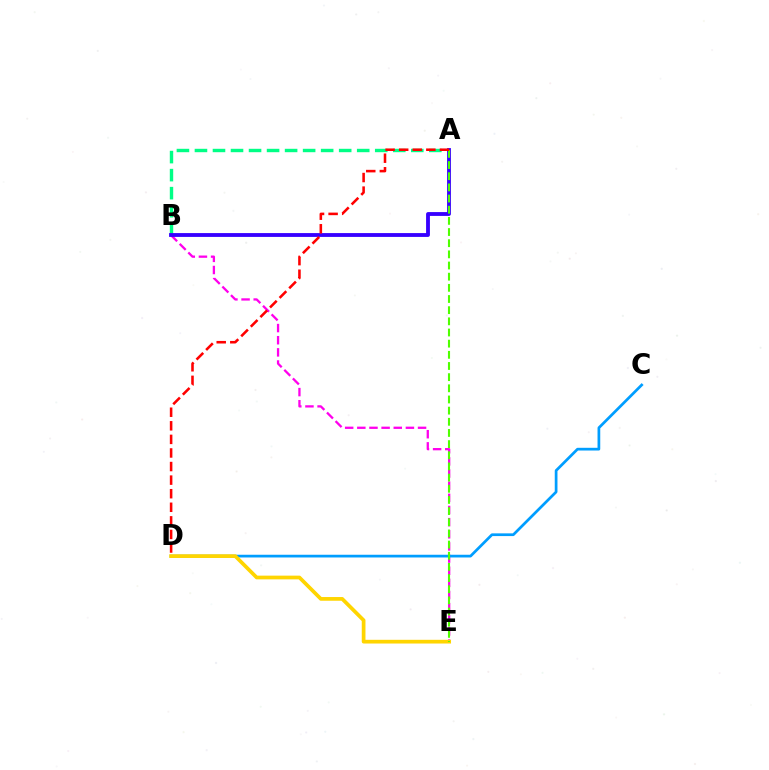{('B', 'E'): [{'color': '#ff00ed', 'line_style': 'dashed', 'thickness': 1.65}], ('A', 'B'): [{'color': '#00ff86', 'line_style': 'dashed', 'thickness': 2.45}, {'color': '#3700ff', 'line_style': 'solid', 'thickness': 2.76}], ('C', 'D'): [{'color': '#009eff', 'line_style': 'solid', 'thickness': 1.96}], ('D', 'E'): [{'color': '#ffd500', 'line_style': 'solid', 'thickness': 2.67}], ('A', 'E'): [{'color': '#4fff00', 'line_style': 'dashed', 'thickness': 1.52}], ('A', 'D'): [{'color': '#ff0000', 'line_style': 'dashed', 'thickness': 1.84}]}